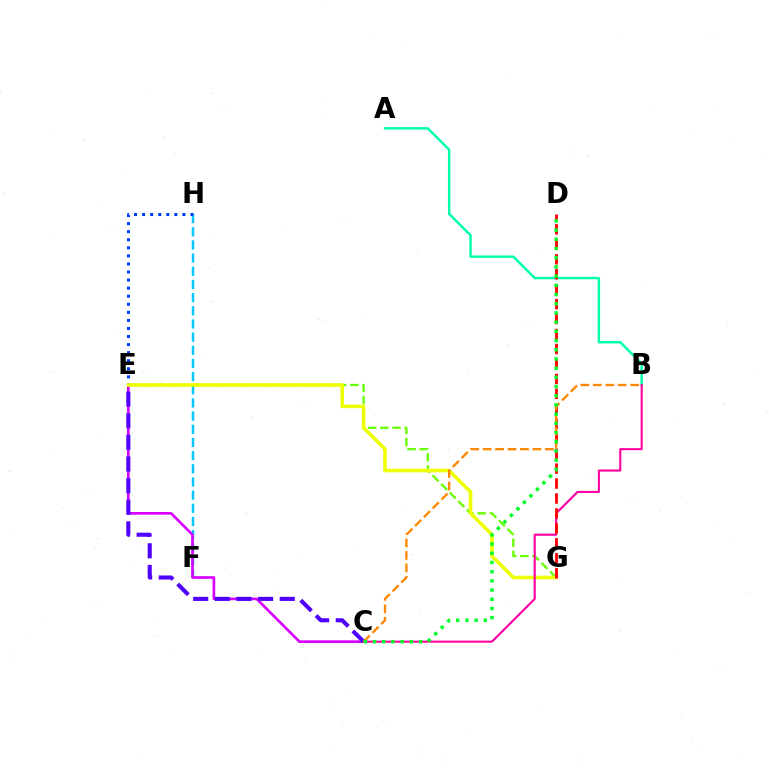{('F', 'H'): [{'color': '#00c7ff', 'line_style': 'dashed', 'thickness': 1.79}], ('C', 'E'): [{'color': '#d600ff', 'line_style': 'solid', 'thickness': 1.93}, {'color': '#4f00ff', 'line_style': 'dashed', 'thickness': 2.94}], ('E', 'G'): [{'color': '#66ff00', 'line_style': 'dashed', 'thickness': 1.65}, {'color': '#eeff00', 'line_style': 'solid', 'thickness': 2.57}], ('A', 'B'): [{'color': '#00ffaf', 'line_style': 'solid', 'thickness': 1.76}], ('E', 'H'): [{'color': '#003fff', 'line_style': 'dotted', 'thickness': 2.19}], ('B', 'C'): [{'color': '#ff00a0', 'line_style': 'solid', 'thickness': 1.52}, {'color': '#ff8800', 'line_style': 'dashed', 'thickness': 1.69}], ('D', 'G'): [{'color': '#ff0000', 'line_style': 'dashed', 'thickness': 2.03}], ('C', 'D'): [{'color': '#00ff27', 'line_style': 'dotted', 'thickness': 2.5}]}